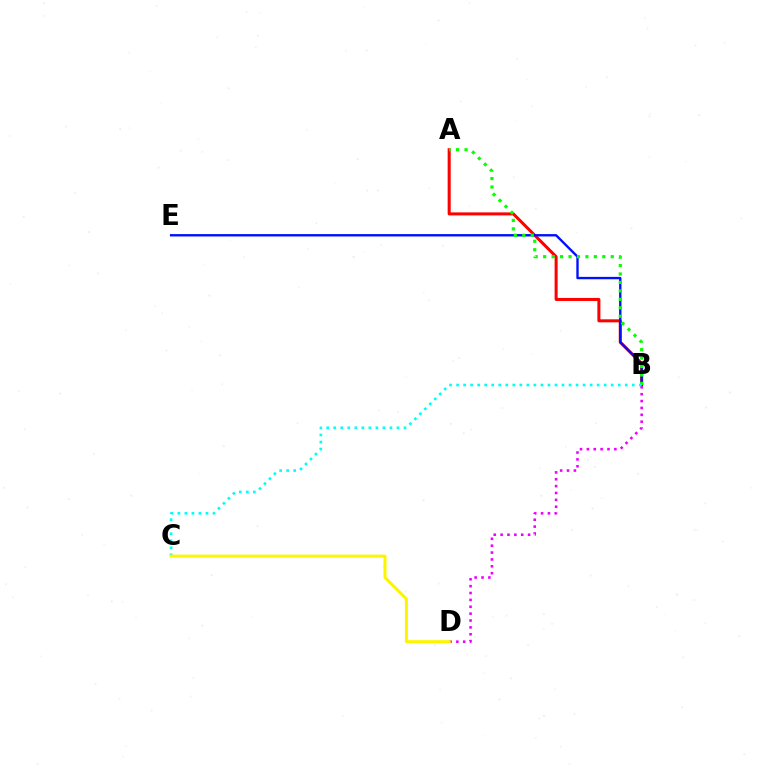{('A', 'B'): [{'color': '#ff0000', 'line_style': 'solid', 'thickness': 2.18}, {'color': '#08ff00', 'line_style': 'dotted', 'thickness': 2.3}], ('B', 'E'): [{'color': '#0010ff', 'line_style': 'solid', 'thickness': 1.71}], ('B', 'D'): [{'color': '#ee00ff', 'line_style': 'dotted', 'thickness': 1.87}], ('B', 'C'): [{'color': '#00fff6', 'line_style': 'dotted', 'thickness': 1.91}], ('C', 'D'): [{'color': '#fcf500', 'line_style': 'solid', 'thickness': 2.16}]}